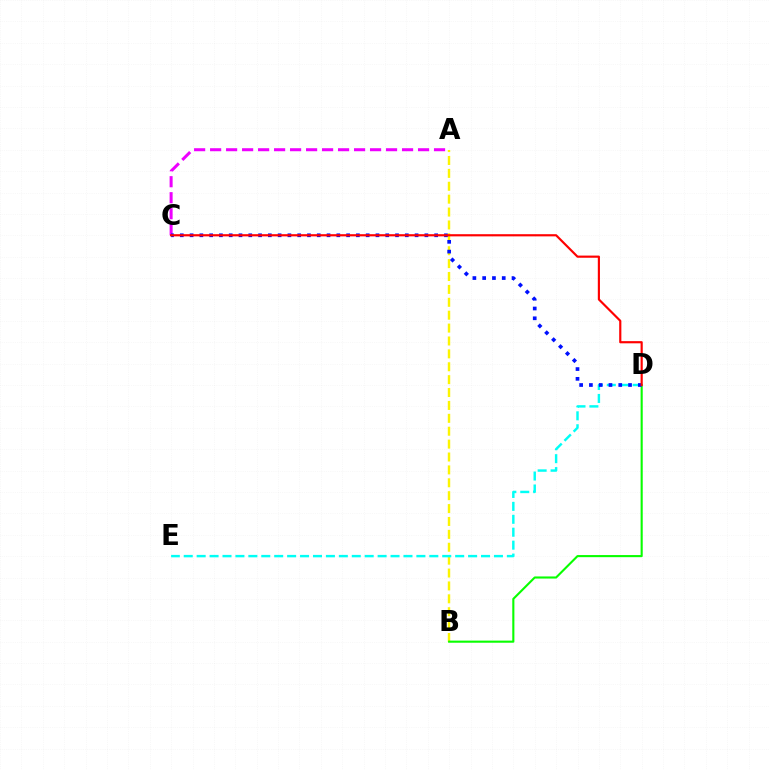{('A', 'B'): [{'color': '#fcf500', 'line_style': 'dashed', 'thickness': 1.75}], ('B', 'D'): [{'color': '#08ff00', 'line_style': 'solid', 'thickness': 1.52}], ('A', 'C'): [{'color': '#ee00ff', 'line_style': 'dashed', 'thickness': 2.17}], ('D', 'E'): [{'color': '#00fff6', 'line_style': 'dashed', 'thickness': 1.76}], ('C', 'D'): [{'color': '#0010ff', 'line_style': 'dotted', 'thickness': 2.66}, {'color': '#ff0000', 'line_style': 'solid', 'thickness': 1.56}]}